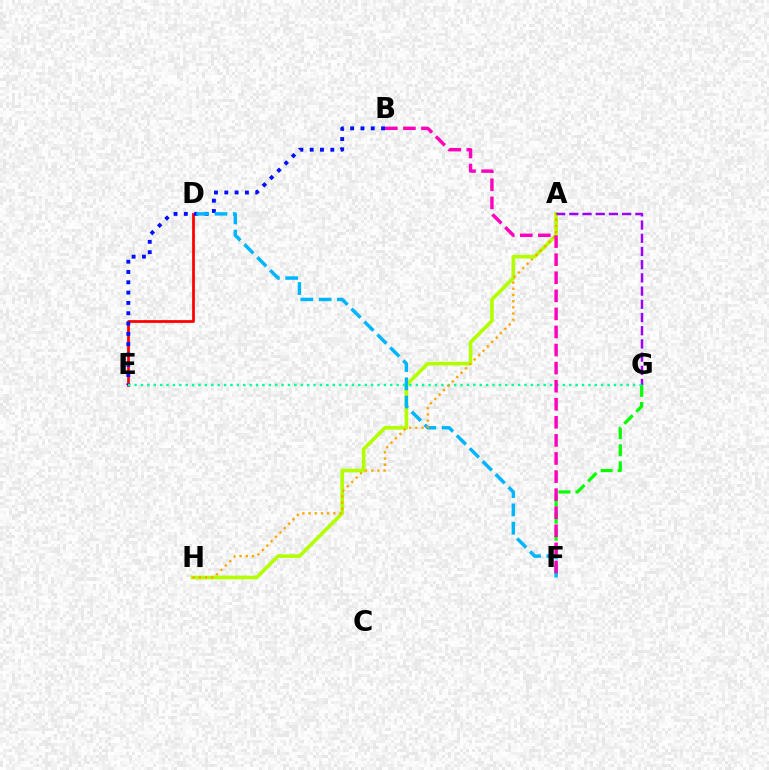{('F', 'G'): [{'color': '#08ff00', 'line_style': 'dashed', 'thickness': 2.31}], ('A', 'H'): [{'color': '#b3ff00', 'line_style': 'solid', 'thickness': 2.63}, {'color': '#ffa500', 'line_style': 'dotted', 'thickness': 1.68}], ('A', 'G'): [{'color': '#9b00ff', 'line_style': 'dashed', 'thickness': 1.79}], ('D', 'E'): [{'color': '#ff0000', 'line_style': 'solid', 'thickness': 1.97}], ('B', 'E'): [{'color': '#0010ff', 'line_style': 'dotted', 'thickness': 2.8}], ('D', 'F'): [{'color': '#00b5ff', 'line_style': 'dashed', 'thickness': 2.48}], ('E', 'G'): [{'color': '#00ff9d', 'line_style': 'dotted', 'thickness': 1.74}], ('B', 'F'): [{'color': '#ff00bd', 'line_style': 'dashed', 'thickness': 2.46}]}